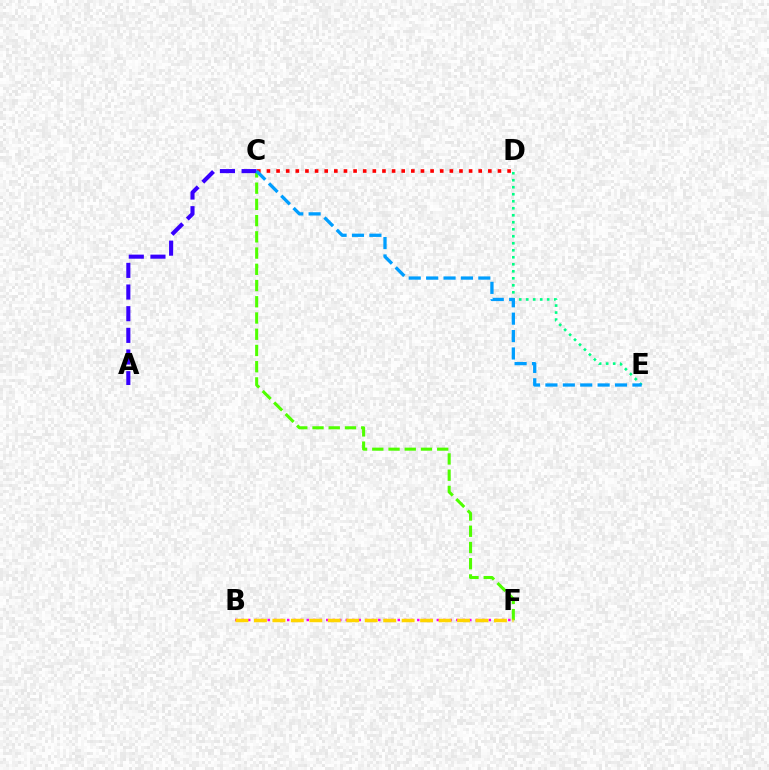{('C', 'D'): [{'color': '#ff0000', 'line_style': 'dotted', 'thickness': 2.62}], ('D', 'E'): [{'color': '#00ff86', 'line_style': 'dotted', 'thickness': 1.9}], ('C', 'F'): [{'color': '#4fff00', 'line_style': 'dashed', 'thickness': 2.2}], ('B', 'F'): [{'color': '#ff00ed', 'line_style': 'dotted', 'thickness': 1.77}, {'color': '#ffd500', 'line_style': 'dashed', 'thickness': 2.51}], ('A', 'C'): [{'color': '#3700ff', 'line_style': 'dashed', 'thickness': 2.94}], ('C', 'E'): [{'color': '#009eff', 'line_style': 'dashed', 'thickness': 2.36}]}